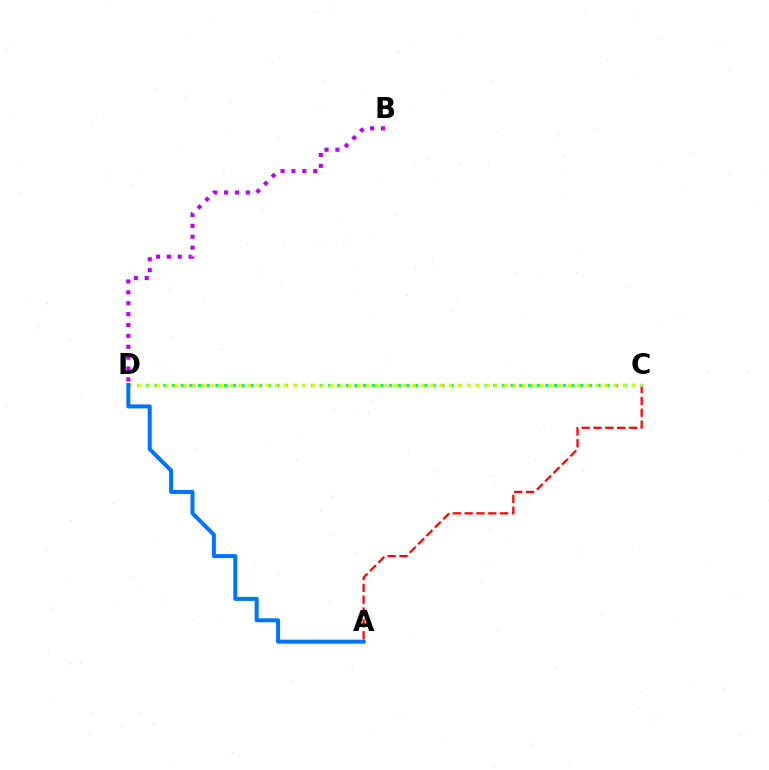{('B', 'D'): [{'color': '#b900ff', 'line_style': 'dotted', 'thickness': 2.96}], ('A', 'C'): [{'color': '#ff0000', 'line_style': 'dashed', 'thickness': 1.61}], ('C', 'D'): [{'color': '#00ff5c', 'line_style': 'dotted', 'thickness': 2.36}, {'color': '#d1ff00', 'line_style': 'dotted', 'thickness': 2.49}], ('A', 'D'): [{'color': '#0074ff', 'line_style': 'solid', 'thickness': 2.89}]}